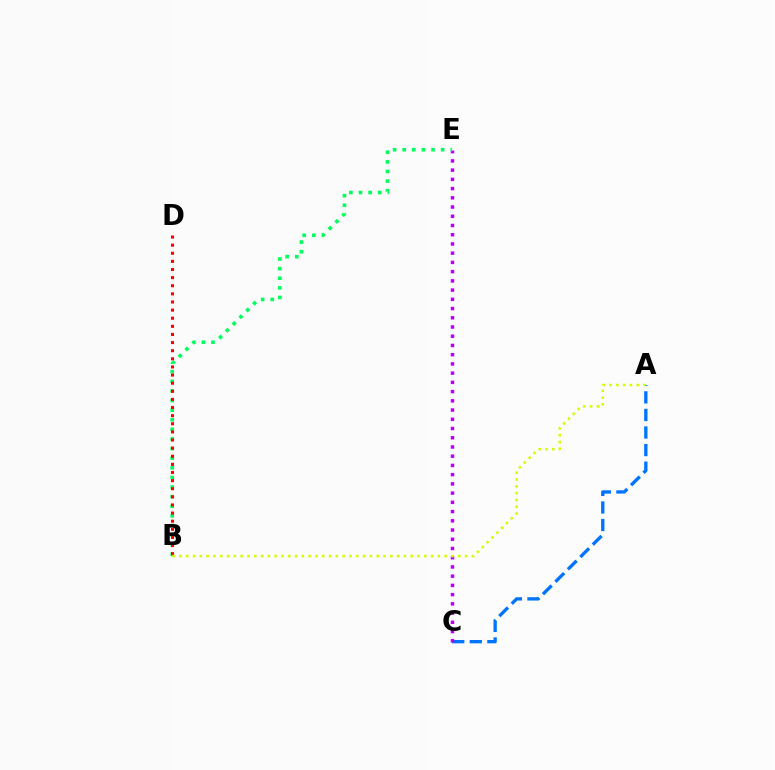{('A', 'C'): [{'color': '#0074ff', 'line_style': 'dashed', 'thickness': 2.39}], ('C', 'E'): [{'color': '#b900ff', 'line_style': 'dotted', 'thickness': 2.51}], ('B', 'E'): [{'color': '#00ff5c', 'line_style': 'dotted', 'thickness': 2.61}], ('B', 'D'): [{'color': '#ff0000', 'line_style': 'dotted', 'thickness': 2.21}], ('A', 'B'): [{'color': '#d1ff00', 'line_style': 'dotted', 'thickness': 1.85}]}